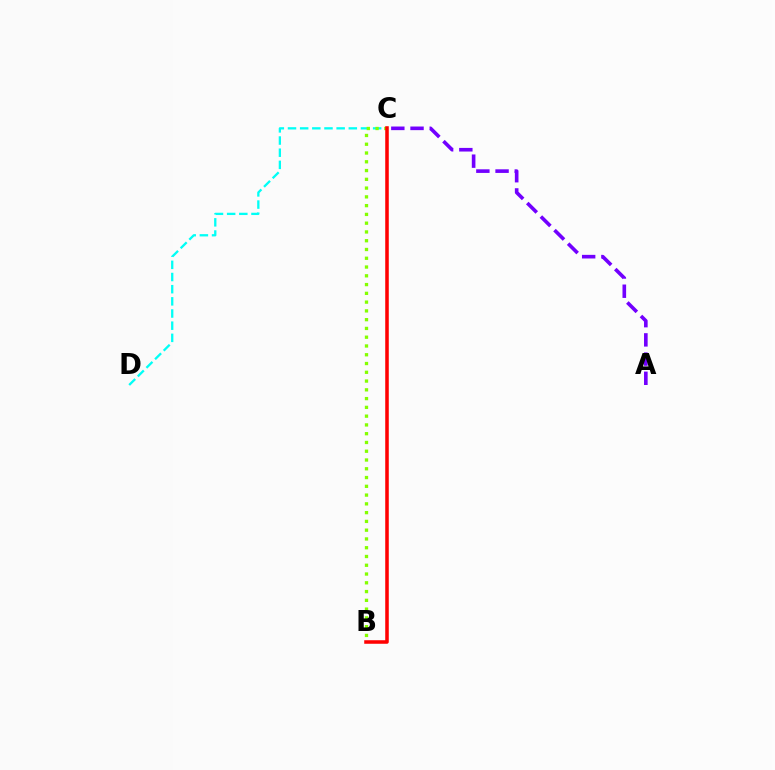{('C', 'D'): [{'color': '#00fff6', 'line_style': 'dashed', 'thickness': 1.65}], ('B', 'C'): [{'color': '#84ff00', 'line_style': 'dotted', 'thickness': 2.38}, {'color': '#ff0000', 'line_style': 'solid', 'thickness': 2.55}], ('A', 'C'): [{'color': '#7200ff', 'line_style': 'dashed', 'thickness': 2.61}]}